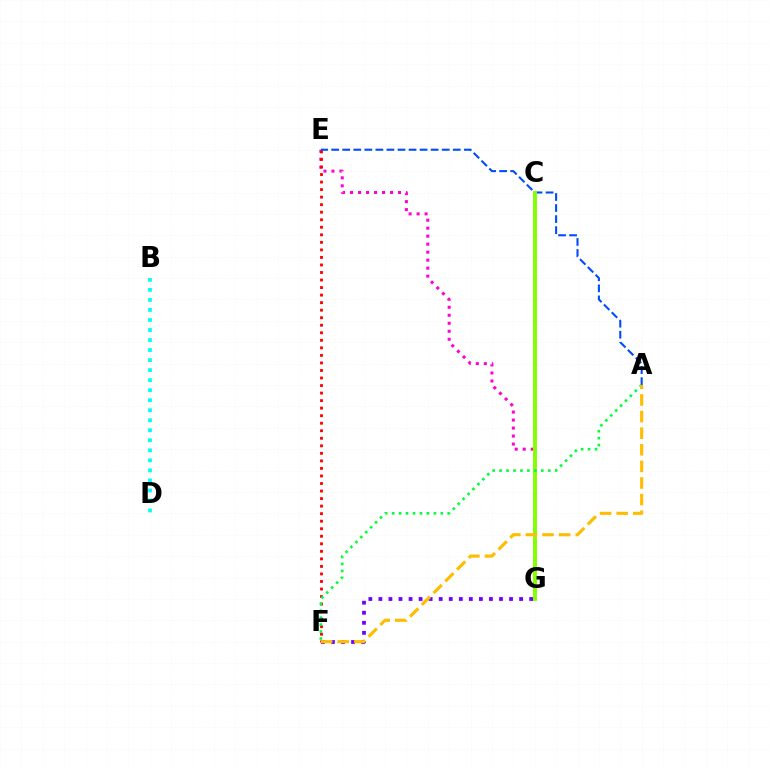{('E', 'G'): [{'color': '#ff00cf', 'line_style': 'dotted', 'thickness': 2.17}], ('F', 'G'): [{'color': '#7200ff', 'line_style': 'dotted', 'thickness': 2.73}], ('E', 'F'): [{'color': '#ff0000', 'line_style': 'dotted', 'thickness': 2.05}], ('B', 'D'): [{'color': '#00fff6', 'line_style': 'dotted', 'thickness': 2.72}], ('A', 'E'): [{'color': '#004bff', 'line_style': 'dashed', 'thickness': 1.5}], ('C', 'G'): [{'color': '#84ff00', 'line_style': 'solid', 'thickness': 2.8}], ('A', 'F'): [{'color': '#00ff39', 'line_style': 'dotted', 'thickness': 1.89}, {'color': '#ffbd00', 'line_style': 'dashed', 'thickness': 2.26}]}